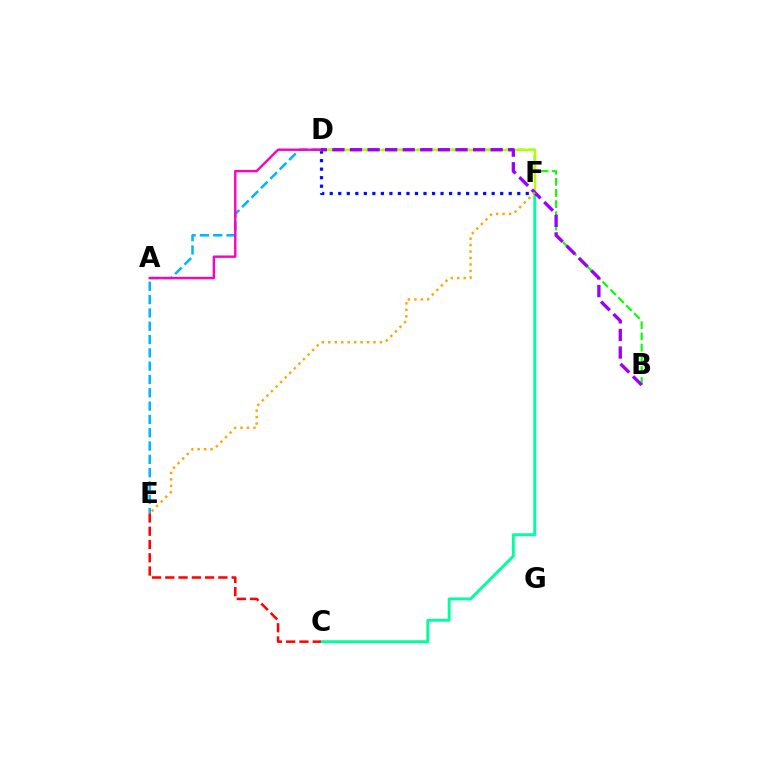{('B', 'D'): [{'color': '#08ff00', 'line_style': 'dashed', 'thickness': 1.52}, {'color': '#9b00ff', 'line_style': 'dashed', 'thickness': 2.39}], ('D', 'E'): [{'color': '#00b5ff', 'line_style': 'dashed', 'thickness': 1.81}], ('C', 'F'): [{'color': '#00ff9d', 'line_style': 'solid', 'thickness': 2.07}], ('D', 'F'): [{'color': '#0010ff', 'line_style': 'dotted', 'thickness': 2.32}, {'color': '#b3ff00', 'line_style': 'solid', 'thickness': 1.76}], ('C', 'E'): [{'color': '#ff0000', 'line_style': 'dashed', 'thickness': 1.8}], ('A', 'D'): [{'color': '#ff00bd', 'line_style': 'solid', 'thickness': 1.73}], ('E', 'F'): [{'color': '#ffa500', 'line_style': 'dotted', 'thickness': 1.76}]}